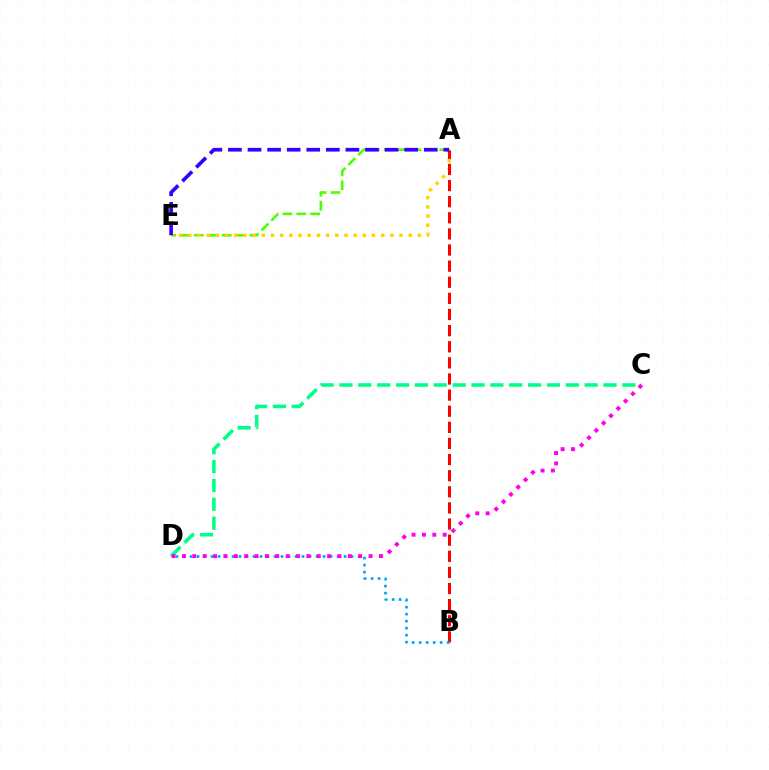{('A', 'E'): [{'color': '#4fff00', 'line_style': 'dashed', 'thickness': 1.89}, {'color': '#ffd500', 'line_style': 'dotted', 'thickness': 2.5}, {'color': '#3700ff', 'line_style': 'dashed', 'thickness': 2.66}], ('C', 'D'): [{'color': '#00ff86', 'line_style': 'dashed', 'thickness': 2.56}, {'color': '#ff00ed', 'line_style': 'dotted', 'thickness': 2.82}], ('A', 'B'): [{'color': '#ff0000', 'line_style': 'dashed', 'thickness': 2.19}], ('B', 'D'): [{'color': '#009eff', 'line_style': 'dotted', 'thickness': 1.9}]}